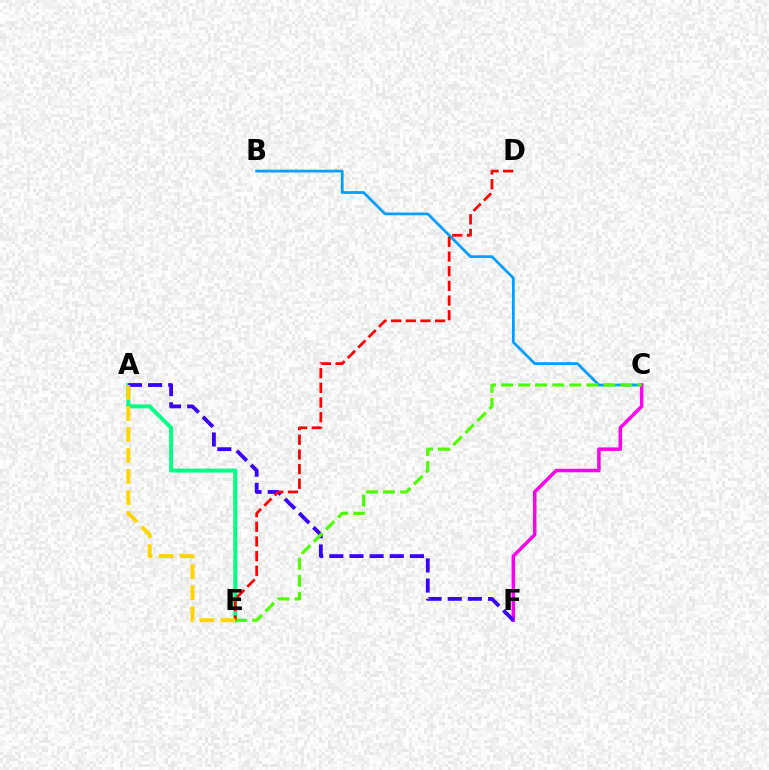{('B', 'C'): [{'color': '#009eff', 'line_style': 'solid', 'thickness': 1.98}], ('A', 'E'): [{'color': '#00ff86', 'line_style': 'solid', 'thickness': 2.87}, {'color': '#ffd500', 'line_style': 'dashed', 'thickness': 2.85}], ('C', 'F'): [{'color': '#ff00ed', 'line_style': 'solid', 'thickness': 2.51}], ('A', 'F'): [{'color': '#3700ff', 'line_style': 'dashed', 'thickness': 2.74}], ('C', 'E'): [{'color': '#4fff00', 'line_style': 'dashed', 'thickness': 2.31}], ('D', 'E'): [{'color': '#ff0000', 'line_style': 'dashed', 'thickness': 1.99}]}